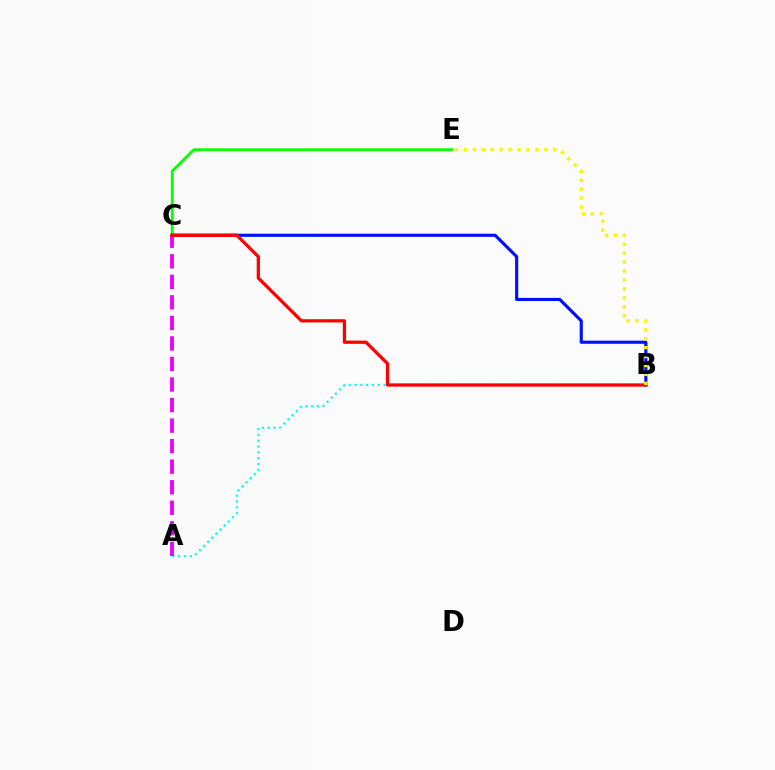{('C', 'E'): [{'color': '#08ff00', 'line_style': 'solid', 'thickness': 2.05}], ('A', 'B'): [{'color': '#00fff6', 'line_style': 'dotted', 'thickness': 1.58}], ('B', 'C'): [{'color': '#0010ff', 'line_style': 'solid', 'thickness': 2.26}, {'color': '#ff0000', 'line_style': 'solid', 'thickness': 2.34}], ('A', 'C'): [{'color': '#ee00ff', 'line_style': 'dashed', 'thickness': 2.79}], ('B', 'E'): [{'color': '#fcf500', 'line_style': 'dotted', 'thickness': 2.42}]}